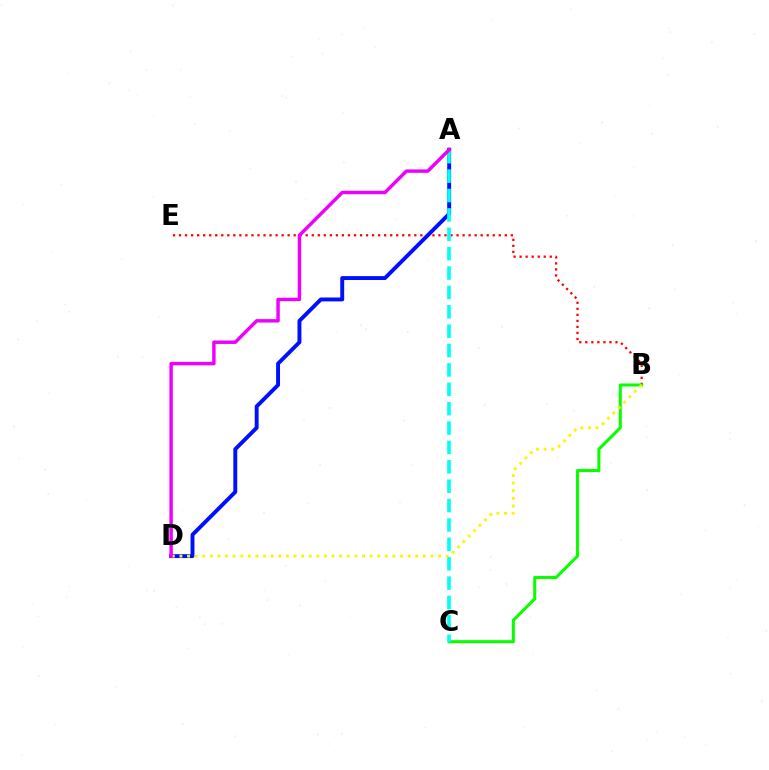{('B', 'E'): [{'color': '#ff0000', 'line_style': 'dotted', 'thickness': 1.64}], ('B', 'C'): [{'color': '#08ff00', 'line_style': 'solid', 'thickness': 2.19}], ('A', 'D'): [{'color': '#0010ff', 'line_style': 'solid', 'thickness': 2.81}, {'color': '#ee00ff', 'line_style': 'solid', 'thickness': 2.48}], ('A', 'C'): [{'color': '#00fff6', 'line_style': 'dashed', 'thickness': 2.63}], ('B', 'D'): [{'color': '#fcf500', 'line_style': 'dotted', 'thickness': 2.07}]}